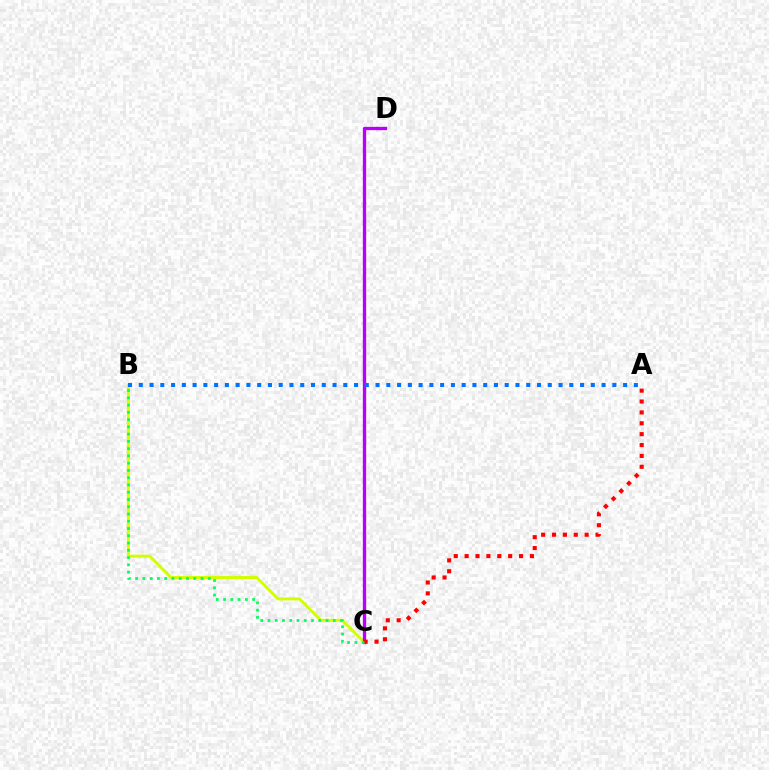{('B', 'C'): [{'color': '#d1ff00', 'line_style': 'solid', 'thickness': 2.14}, {'color': '#00ff5c', 'line_style': 'dotted', 'thickness': 1.97}], ('C', 'D'): [{'color': '#b900ff', 'line_style': 'solid', 'thickness': 2.39}], ('A', 'C'): [{'color': '#ff0000', 'line_style': 'dotted', 'thickness': 2.95}], ('A', 'B'): [{'color': '#0074ff', 'line_style': 'dotted', 'thickness': 2.92}]}